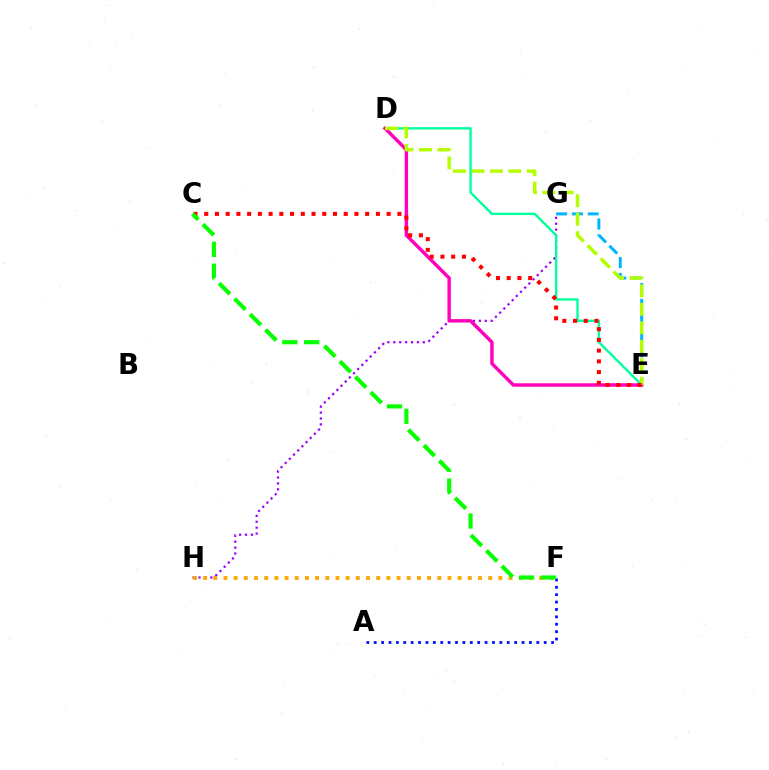{('G', 'H'): [{'color': '#9b00ff', 'line_style': 'dotted', 'thickness': 1.6}], ('D', 'E'): [{'color': '#00ff9d', 'line_style': 'solid', 'thickness': 1.7}, {'color': '#ff00bd', 'line_style': 'solid', 'thickness': 2.47}, {'color': '#b3ff00', 'line_style': 'dashed', 'thickness': 2.51}], ('E', 'G'): [{'color': '#00b5ff', 'line_style': 'dashed', 'thickness': 2.15}], ('F', 'H'): [{'color': '#ffa500', 'line_style': 'dotted', 'thickness': 2.77}], ('C', 'E'): [{'color': '#ff0000', 'line_style': 'dotted', 'thickness': 2.92}], ('A', 'F'): [{'color': '#0010ff', 'line_style': 'dotted', 'thickness': 2.01}], ('C', 'F'): [{'color': '#08ff00', 'line_style': 'dashed', 'thickness': 2.97}]}